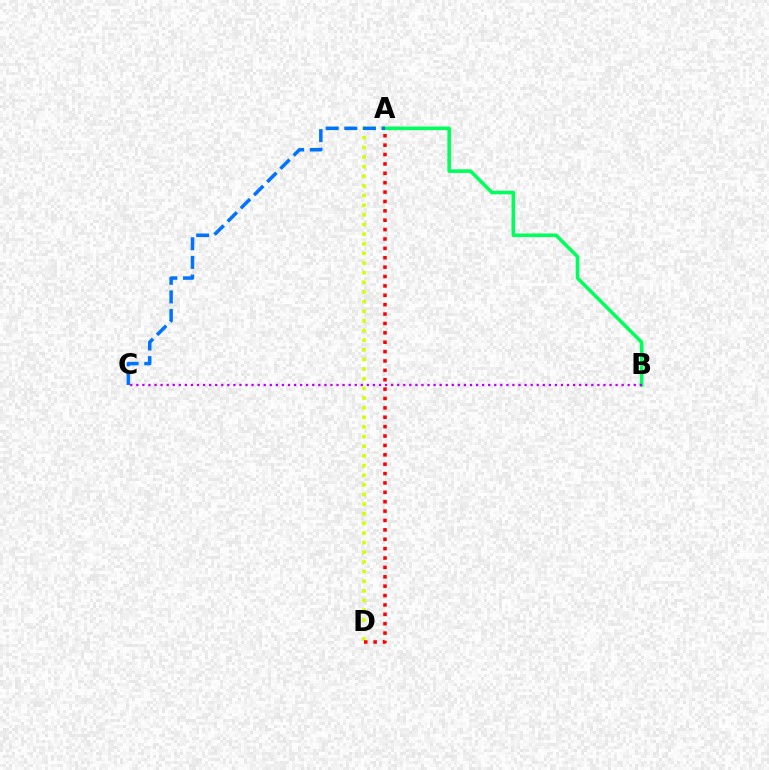{('A', 'D'): [{'color': '#d1ff00', 'line_style': 'dotted', 'thickness': 2.62}, {'color': '#ff0000', 'line_style': 'dotted', 'thickness': 2.55}], ('A', 'B'): [{'color': '#00ff5c', 'line_style': 'solid', 'thickness': 2.58}], ('B', 'C'): [{'color': '#b900ff', 'line_style': 'dotted', 'thickness': 1.65}], ('A', 'C'): [{'color': '#0074ff', 'line_style': 'dashed', 'thickness': 2.53}]}